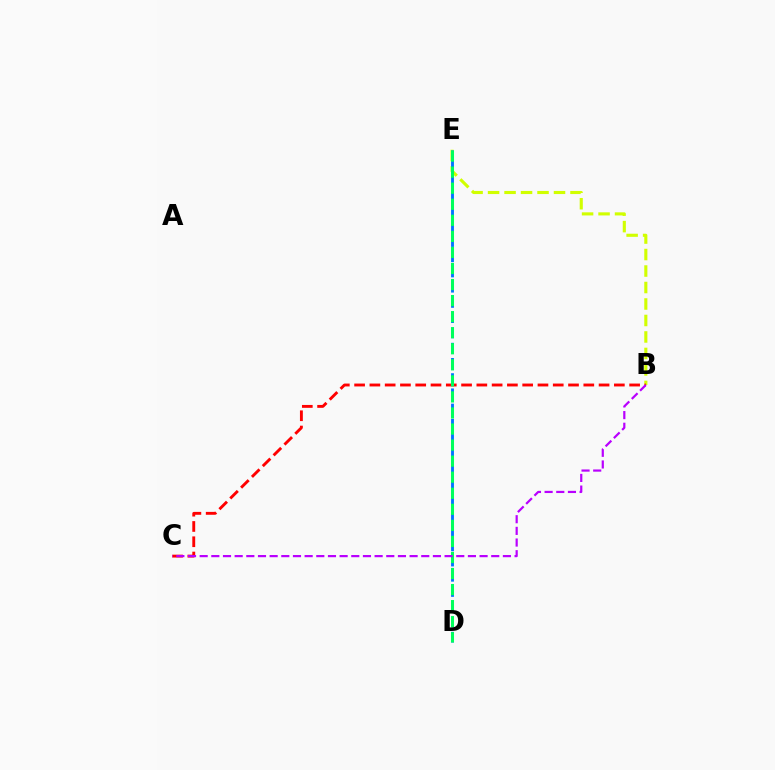{('B', 'E'): [{'color': '#d1ff00', 'line_style': 'dashed', 'thickness': 2.24}], ('D', 'E'): [{'color': '#0074ff', 'line_style': 'dashed', 'thickness': 2.07}, {'color': '#00ff5c', 'line_style': 'dashed', 'thickness': 2.18}], ('B', 'C'): [{'color': '#ff0000', 'line_style': 'dashed', 'thickness': 2.08}, {'color': '#b900ff', 'line_style': 'dashed', 'thickness': 1.58}]}